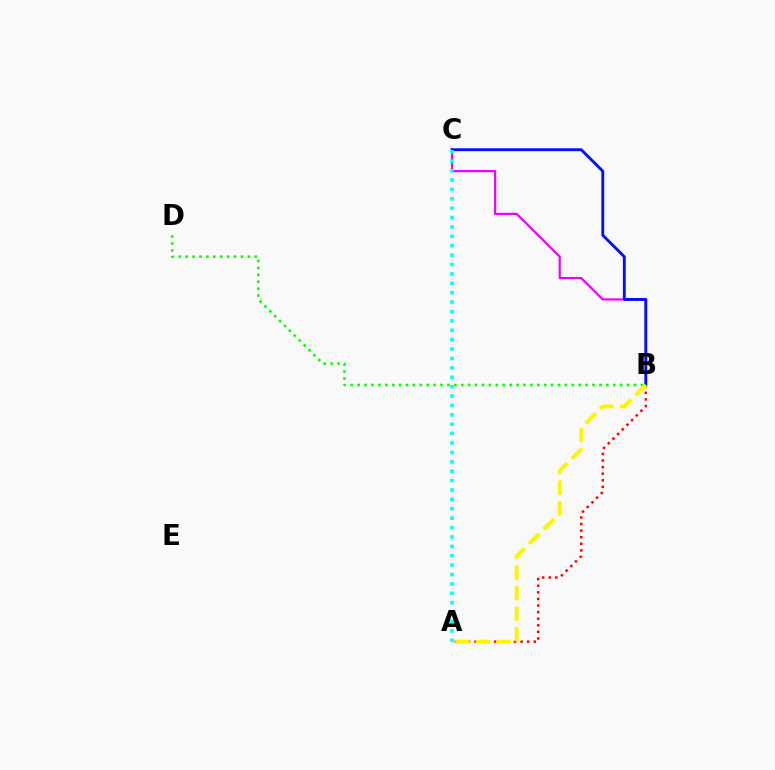{('B', 'C'): [{'color': '#ee00ff', 'line_style': 'solid', 'thickness': 1.58}, {'color': '#0010ff', 'line_style': 'solid', 'thickness': 2.06}], ('A', 'B'): [{'color': '#ff0000', 'line_style': 'dotted', 'thickness': 1.79}, {'color': '#fcf500', 'line_style': 'dashed', 'thickness': 2.79}], ('B', 'D'): [{'color': '#08ff00', 'line_style': 'dotted', 'thickness': 1.88}], ('A', 'C'): [{'color': '#00fff6', 'line_style': 'dotted', 'thickness': 2.55}]}